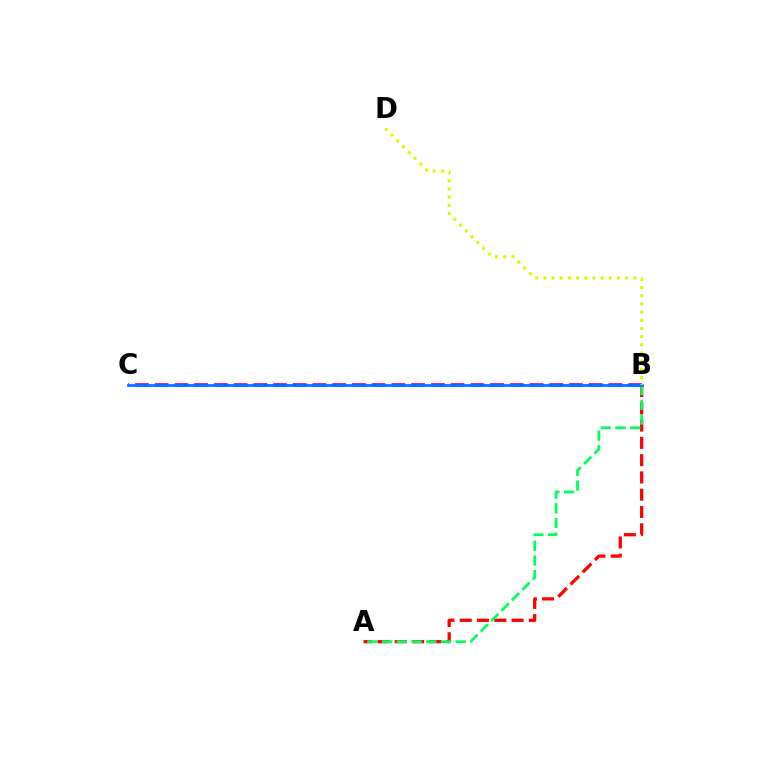{('A', 'B'): [{'color': '#ff0000', 'line_style': 'dashed', 'thickness': 2.35}, {'color': '#00ff5c', 'line_style': 'dashed', 'thickness': 2.0}], ('B', 'C'): [{'color': '#b900ff', 'line_style': 'dashed', 'thickness': 2.68}, {'color': '#0074ff', 'line_style': 'solid', 'thickness': 1.99}], ('B', 'D'): [{'color': '#d1ff00', 'line_style': 'dotted', 'thickness': 2.22}]}